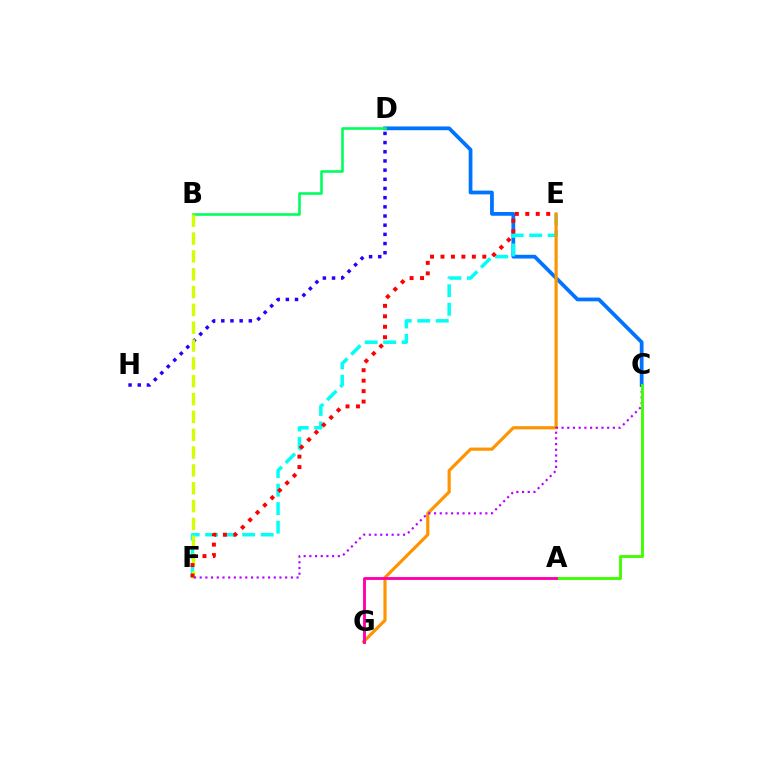{('C', 'D'): [{'color': '#0074ff', 'line_style': 'solid', 'thickness': 2.7}], ('E', 'F'): [{'color': '#00fff6', 'line_style': 'dashed', 'thickness': 2.51}, {'color': '#ff0000', 'line_style': 'dotted', 'thickness': 2.84}], ('D', 'H'): [{'color': '#2500ff', 'line_style': 'dotted', 'thickness': 2.49}], ('B', 'D'): [{'color': '#00ff5c', 'line_style': 'solid', 'thickness': 1.89}], ('B', 'F'): [{'color': '#d1ff00', 'line_style': 'dashed', 'thickness': 2.42}], ('E', 'G'): [{'color': '#ff9400', 'line_style': 'solid', 'thickness': 2.28}], ('C', 'F'): [{'color': '#b900ff', 'line_style': 'dotted', 'thickness': 1.55}], ('A', 'C'): [{'color': '#3dff00', 'line_style': 'solid', 'thickness': 2.07}], ('A', 'G'): [{'color': '#ff00ac', 'line_style': 'solid', 'thickness': 2.08}]}